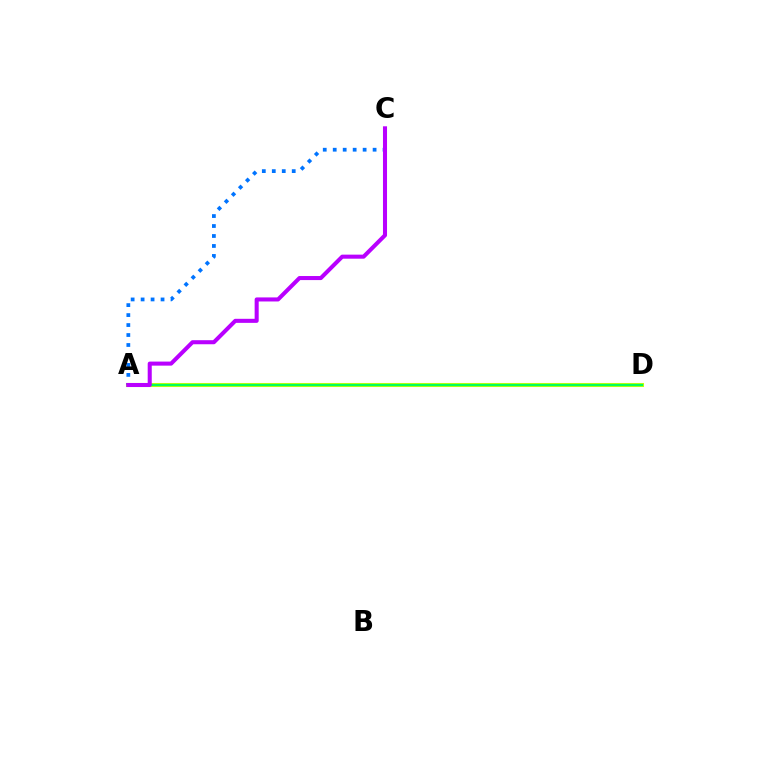{('A', 'D'): [{'color': '#ff0000', 'line_style': 'dotted', 'thickness': 2.83}, {'color': '#d1ff00', 'line_style': 'solid', 'thickness': 2.91}, {'color': '#00ff5c', 'line_style': 'solid', 'thickness': 1.69}], ('A', 'C'): [{'color': '#0074ff', 'line_style': 'dotted', 'thickness': 2.71}, {'color': '#b900ff', 'line_style': 'solid', 'thickness': 2.92}]}